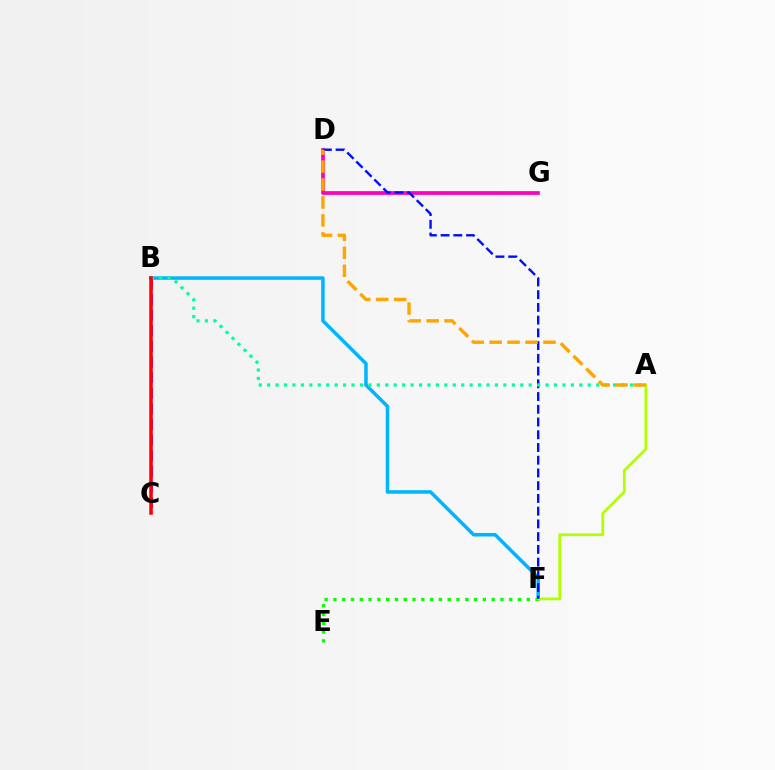{('B', 'C'): [{'color': '#9b00ff', 'line_style': 'dashed', 'thickness': 2.12}, {'color': '#ff0000', 'line_style': 'solid', 'thickness': 2.53}], ('B', 'F'): [{'color': '#00b5ff', 'line_style': 'solid', 'thickness': 2.53}], ('E', 'F'): [{'color': '#08ff00', 'line_style': 'dotted', 'thickness': 2.39}], ('A', 'F'): [{'color': '#b3ff00', 'line_style': 'solid', 'thickness': 2.01}], ('D', 'G'): [{'color': '#ff00bd', 'line_style': 'solid', 'thickness': 2.68}], ('D', 'F'): [{'color': '#0010ff', 'line_style': 'dashed', 'thickness': 1.73}], ('A', 'B'): [{'color': '#00ff9d', 'line_style': 'dotted', 'thickness': 2.29}], ('A', 'D'): [{'color': '#ffa500', 'line_style': 'dashed', 'thickness': 2.44}]}